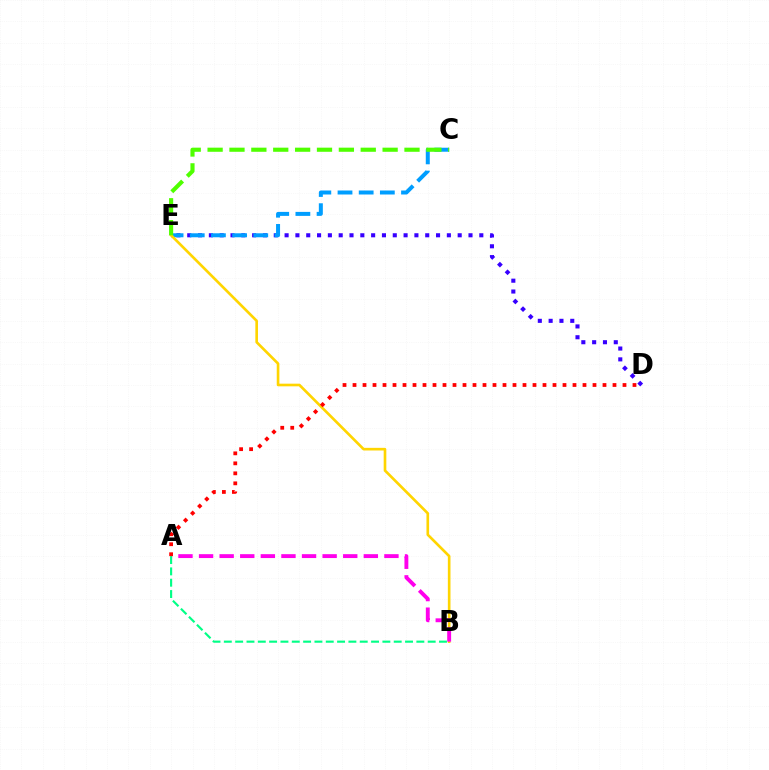{('D', 'E'): [{'color': '#3700ff', 'line_style': 'dotted', 'thickness': 2.94}], ('C', 'E'): [{'color': '#009eff', 'line_style': 'dashed', 'thickness': 2.88}, {'color': '#4fff00', 'line_style': 'dashed', 'thickness': 2.97}], ('B', 'E'): [{'color': '#ffd500', 'line_style': 'solid', 'thickness': 1.9}], ('A', 'B'): [{'color': '#ff00ed', 'line_style': 'dashed', 'thickness': 2.8}, {'color': '#00ff86', 'line_style': 'dashed', 'thickness': 1.54}], ('A', 'D'): [{'color': '#ff0000', 'line_style': 'dotted', 'thickness': 2.72}]}